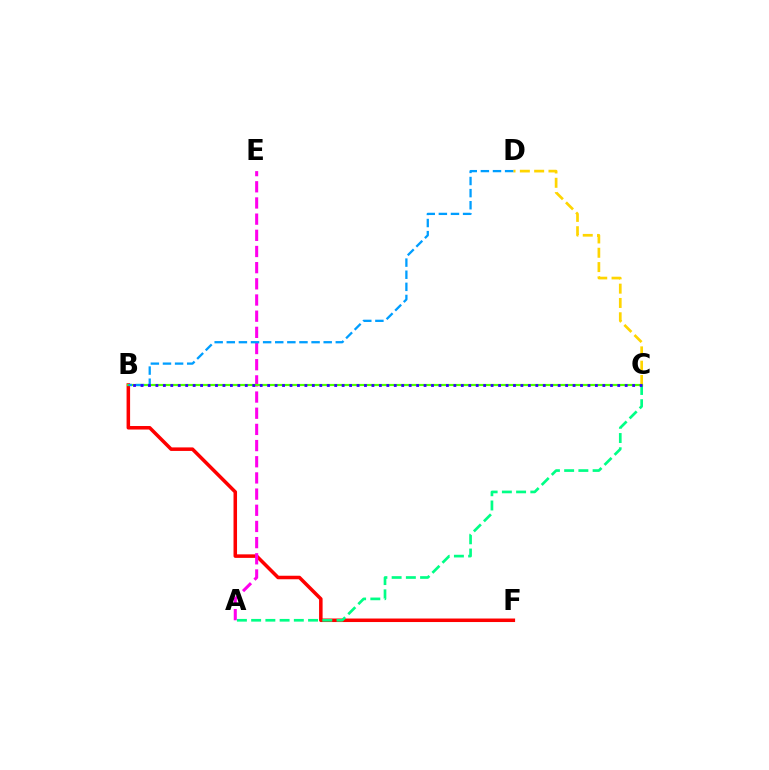{('B', 'F'): [{'color': '#ff0000', 'line_style': 'solid', 'thickness': 2.54}], ('A', 'E'): [{'color': '#ff00ed', 'line_style': 'dashed', 'thickness': 2.2}], ('A', 'C'): [{'color': '#00ff86', 'line_style': 'dashed', 'thickness': 1.93}], ('C', 'D'): [{'color': '#ffd500', 'line_style': 'dashed', 'thickness': 1.94}], ('B', 'C'): [{'color': '#4fff00', 'line_style': 'solid', 'thickness': 1.57}, {'color': '#3700ff', 'line_style': 'dotted', 'thickness': 2.02}], ('B', 'D'): [{'color': '#009eff', 'line_style': 'dashed', 'thickness': 1.65}]}